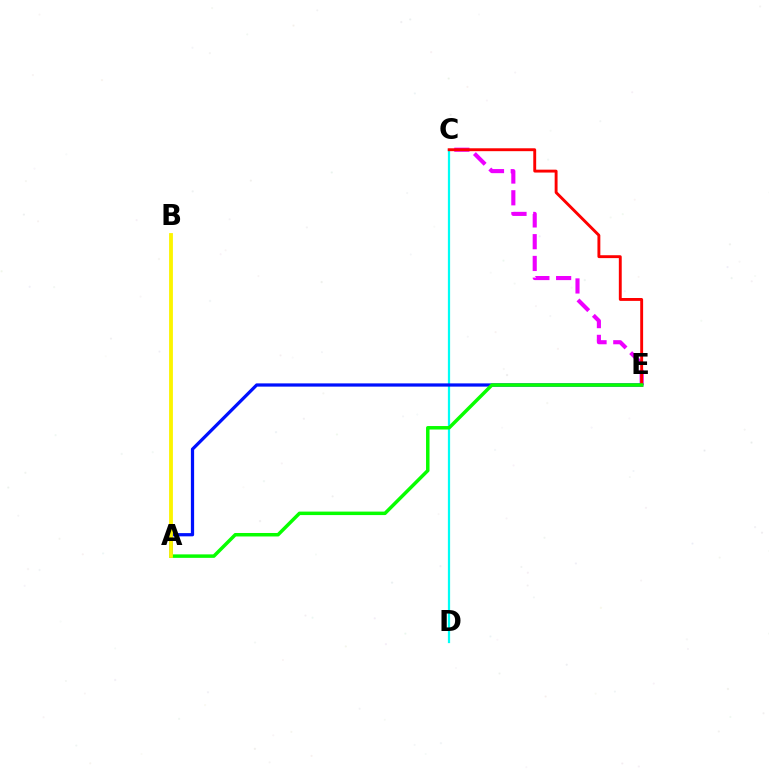{('C', 'E'): [{'color': '#ee00ff', 'line_style': 'dashed', 'thickness': 2.96}, {'color': '#ff0000', 'line_style': 'solid', 'thickness': 2.08}], ('C', 'D'): [{'color': '#00fff6', 'line_style': 'solid', 'thickness': 1.61}], ('A', 'E'): [{'color': '#0010ff', 'line_style': 'solid', 'thickness': 2.33}, {'color': '#08ff00', 'line_style': 'solid', 'thickness': 2.51}], ('A', 'B'): [{'color': '#fcf500', 'line_style': 'solid', 'thickness': 2.75}]}